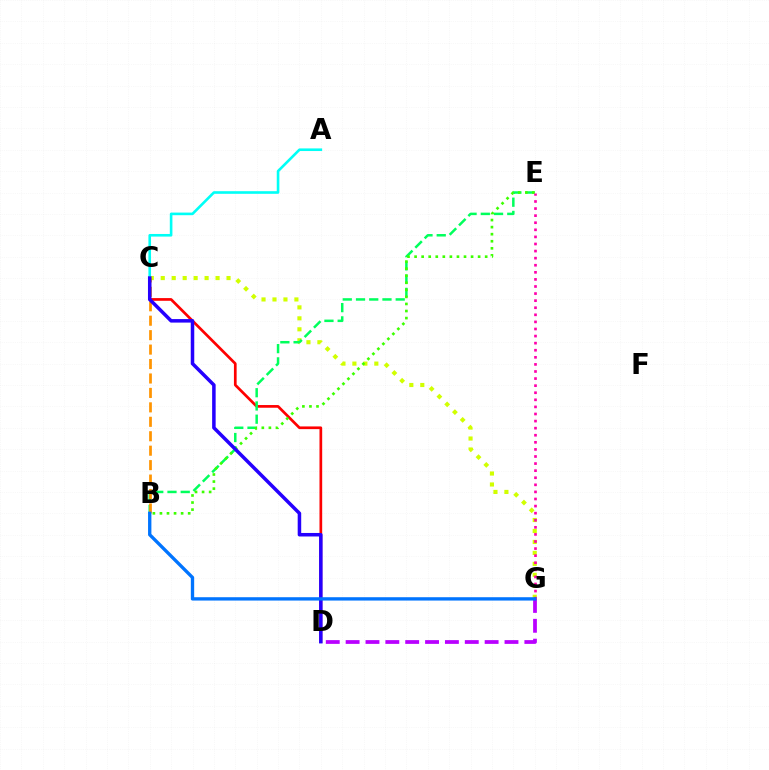{('C', 'G'): [{'color': '#d1ff00', 'line_style': 'dotted', 'thickness': 2.98}], ('C', 'D'): [{'color': '#ff0000', 'line_style': 'solid', 'thickness': 1.94}, {'color': '#2500ff', 'line_style': 'solid', 'thickness': 2.53}], ('B', 'E'): [{'color': '#00ff5c', 'line_style': 'dashed', 'thickness': 1.8}, {'color': '#3dff00', 'line_style': 'dotted', 'thickness': 1.92}], ('A', 'C'): [{'color': '#00fff6', 'line_style': 'solid', 'thickness': 1.88}], ('B', 'C'): [{'color': '#ff9400', 'line_style': 'dashed', 'thickness': 1.96}], ('D', 'G'): [{'color': '#b900ff', 'line_style': 'dashed', 'thickness': 2.7}], ('E', 'G'): [{'color': '#ff00ac', 'line_style': 'dotted', 'thickness': 1.92}], ('B', 'G'): [{'color': '#0074ff', 'line_style': 'solid', 'thickness': 2.41}]}